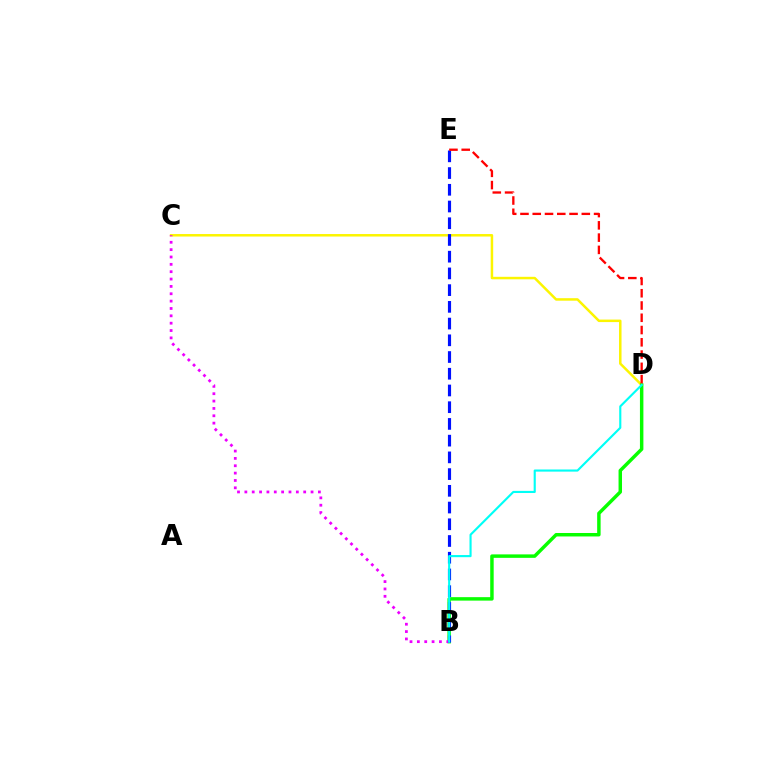{('C', 'D'): [{'color': '#fcf500', 'line_style': 'solid', 'thickness': 1.8}], ('B', 'D'): [{'color': '#08ff00', 'line_style': 'solid', 'thickness': 2.49}, {'color': '#00fff6', 'line_style': 'solid', 'thickness': 1.54}], ('B', 'C'): [{'color': '#ee00ff', 'line_style': 'dotted', 'thickness': 2.0}], ('B', 'E'): [{'color': '#0010ff', 'line_style': 'dashed', 'thickness': 2.27}], ('D', 'E'): [{'color': '#ff0000', 'line_style': 'dashed', 'thickness': 1.67}]}